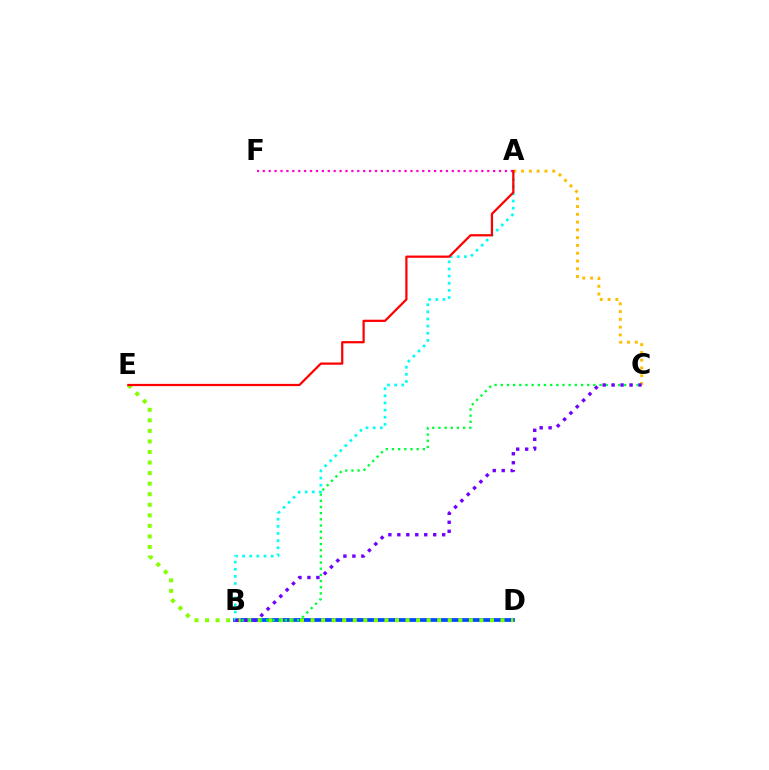{('B', 'D'): [{'color': '#004bff', 'line_style': 'solid', 'thickness': 2.7}], ('D', 'E'): [{'color': '#84ff00', 'line_style': 'dotted', 'thickness': 2.87}], ('A', 'B'): [{'color': '#00fff6', 'line_style': 'dotted', 'thickness': 1.94}], ('A', 'F'): [{'color': '#ff00cf', 'line_style': 'dotted', 'thickness': 1.6}], ('B', 'C'): [{'color': '#00ff39', 'line_style': 'dotted', 'thickness': 1.68}, {'color': '#7200ff', 'line_style': 'dotted', 'thickness': 2.44}], ('A', 'C'): [{'color': '#ffbd00', 'line_style': 'dotted', 'thickness': 2.11}], ('A', 'E'): [{'color': '#ff0000', 'line_style': 'solid', 'thickness': 1.61}]}